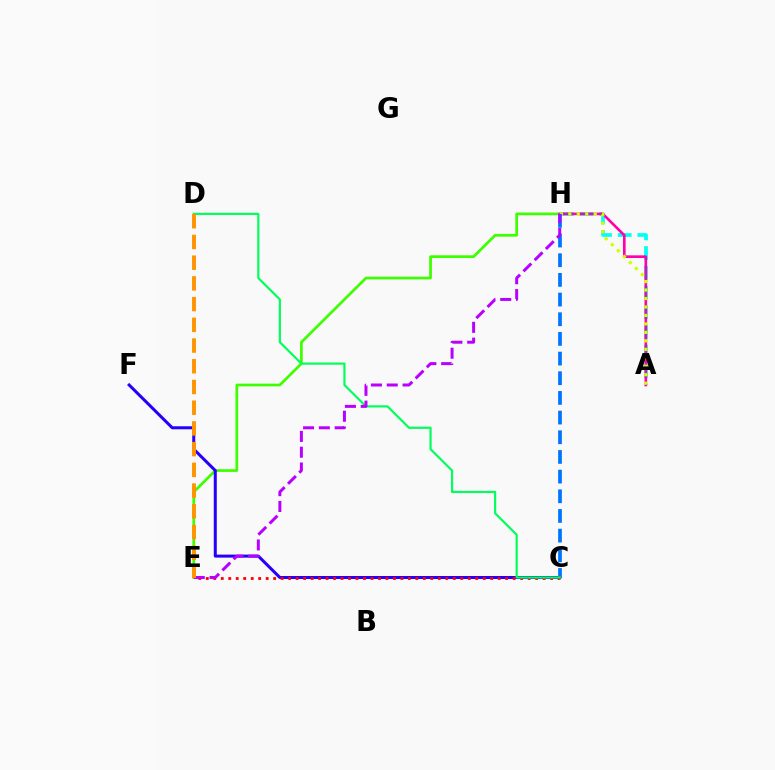{('E', 'H'): [{'color': '#3dff00', 'line_style': 'solid', 'thickness': 1.96}, {'color': '#b900ff', 'line_style': 'dashed', 'thickness': 2.15}], ('A', 'H'): [{'color': '#00fff6', 'line_style': 'dashed', 'thickness': 2.68}, {'color': '#ff00ac', 'line_style': 'solid', 'thickness': 1.91}, {'color': '#d1ff00', 'line_style': 'dotted', 'thickness': 2.3}], ('C', 'F'): [{'color': '#2500ff', 'line_style': 'solid', 'thickness': 2.17}], ('C', 'E'): [{'color': '#ff0000', 'line_style': 'dotted', 'thickness': 2.03}], ('C', 'H'): [{'color': '#0074ff', 'line_style': 'dashed', 'thickness': 2.67}], ('C', 'D'): [{'color': '#00ff5c', 'line_style': 'solid', 'thickness': 1.57}], ('D', 'E'): [{'color': '#ff9400', 'line_style': 'dashed', 'thickness': 2.81}]}